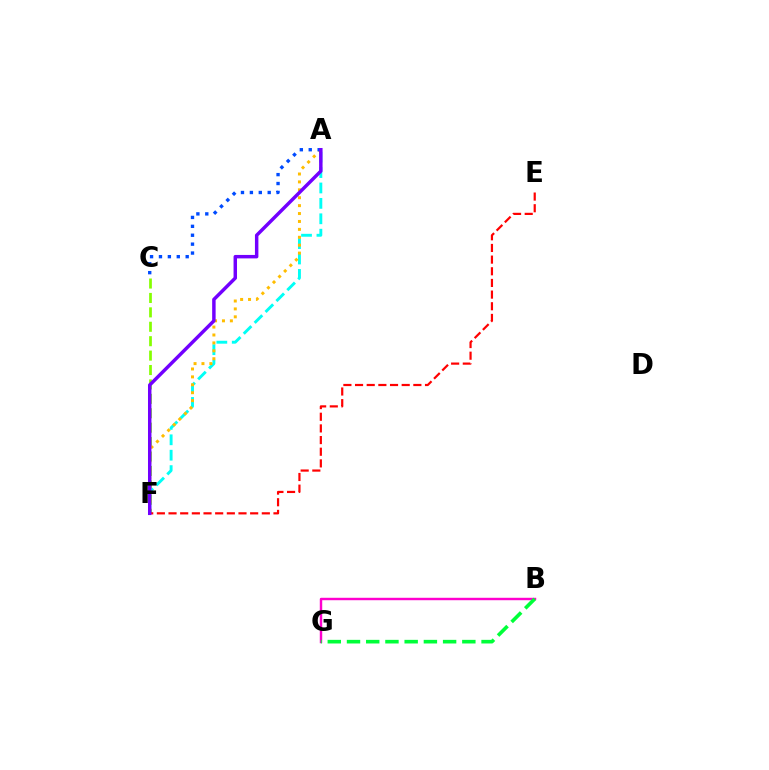{('C', 'F'): [{'color': '#84ff00', 'line_style': 'dashed', 'thickness': 1.96}], ('B', 'G'): [{'color': '#ff00cf', 'line_style': 'solid', 'thickness': 1.75}, {'color': '#00ff39', 'line_style': 'dashed', 'thickness': 2.61}], ('A', 'F'): [{'color': '#00fff6', 'line_style': 'dashed', 'thickness': 2.09}, {'color': '#ffbd00', 'line_style': 'dotted', 'thickness': 2.15}, {'color': '#7200ff', 'line_style': 'solid', 'thickness': 2.49}], ('E', 'F'): [{'color': '#ff0000', 'line_style': 'dashed', 'thickness': 1.58}], ('A', 'C'): [{'color': '#004bff', 'line_style': 'dotted', 'thickness': 2.42}]}